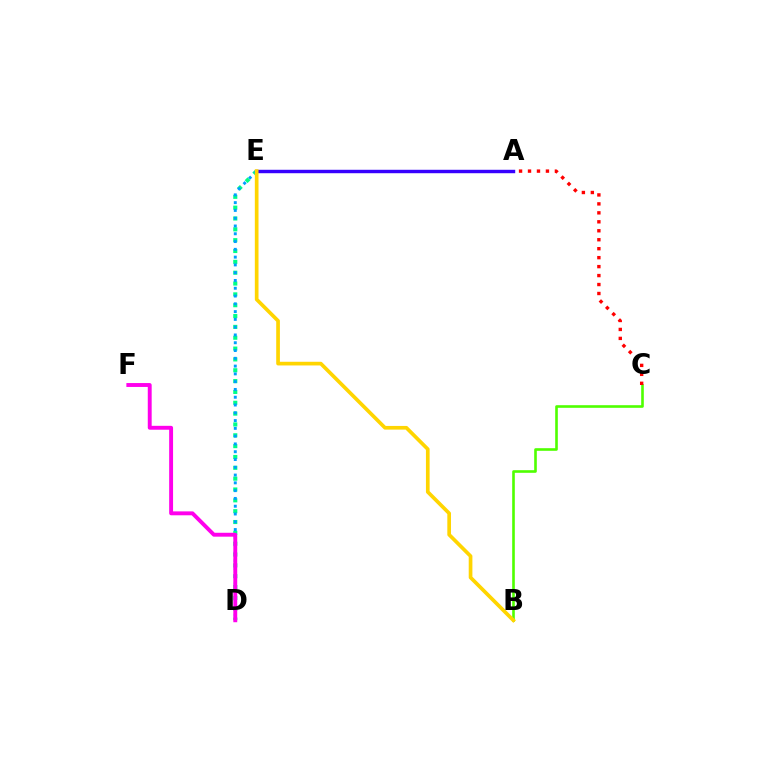{('D', 'E'): [{'color': '#00ff86', 'line_style': 'dotted', 'thickness': 2.95}, {'color': '#009eff', 'line_style': 'dotted', 'thickness': 2.11}], ('B', 'C'): [{'color': '#4fff00', 'line_style': 'solid', 'thickness': 1.89}], ('A', 'E'): [{'color': '#3700ff', 'line_style': 'solid', 'thickness': 2.47}], ('A', 'C'): [{'color': '#ff0000', 'line_style': 'dotted', 'thickness': 2.43}], ('D', 'F'): [{'color': '#ff00ed', 'line_style': 'solid', 'thickness': 2.81}], ('B', 'E'): [{'color': '#ffd500', 'line_style': 'solid', 'thickness': 2.65}]}